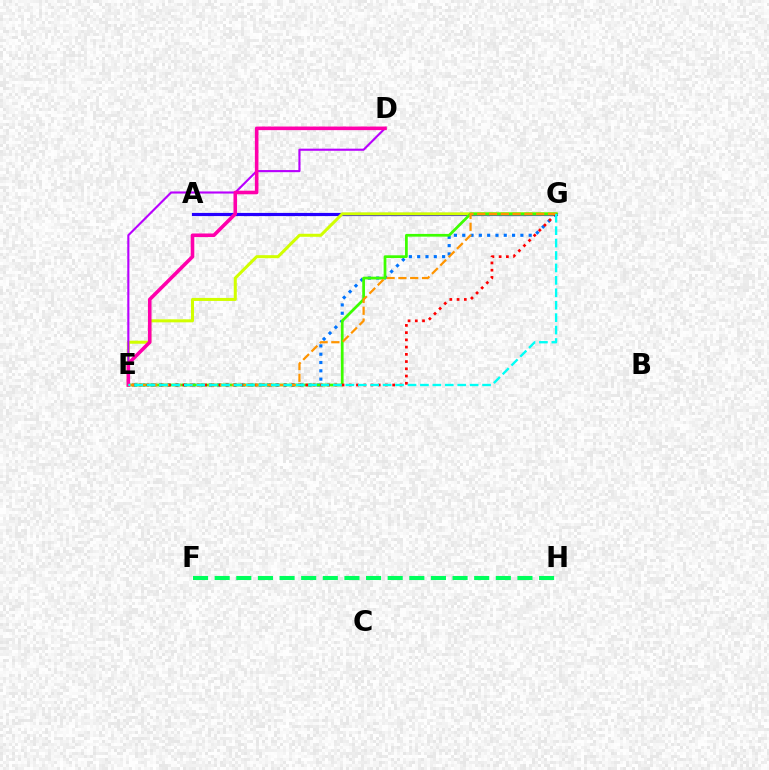{('E', 'G'): [{'color': '#0074ff', 'line_style': 'dotted', 'thickness': 2.26}, {'color': '#d1ff00', 'line_style': 'solid', 'thickness': 2.18}, {'color': '#3dff00', 'line_style': 'solid', 'thickness': 1.97}, {'color': '#ff0000', 'line_style': 'dotted', 'thickness': 1.97}, {'color': '#ff9400', 'line_style': 'dashed', 'thickness': 1.6}, {'color': '#00fff6', 'line_style': 'dashed', 'thickness': 1.69}], ('A', 'G'): [{'color': '#2500ff', 'line_style': 'solid', 'thickness': 2.29}], ('D', 'E'): [{'color': '#b900ff', 'line_style': 'solid', 'thickness': 1.53}, {'color': '#ff00ac', 'line_style': 'solid', 'thickness': 2.59}], ('F', 'H'): [{'color': '#00ff5c', 'line_style': 'dashed', 'thickness': 2.94}]}